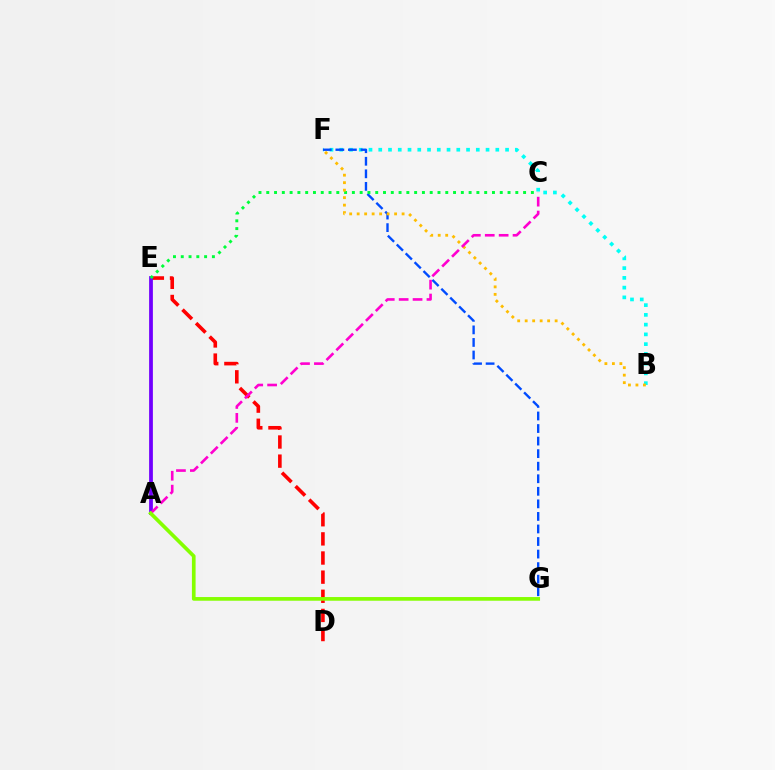{('B', 'F'): [{'color': '#00fff6', 'line_style': 'dotted', 'thickness': 2.65}, {'color': '#ffbd00', 'line_style': 'dotted', 'thickness': 2.03}], ('D', 'E'): [{'color': '#ff0000', 'line_style': 'dashed', 'thickness': 2.6}], ('F', 'G'): [{'color': '#004bff', 'line_style': 'dashed', 'thickness': 1.71}], ('A', 'E'): [{'color': '#7200ff', 'line_style': 'solid', 'thickness': 2.71}], ('C', 'E'): [{'color': '#00ff39', 'line_style': 'dotted', 'thickness': 2.11}], ('A', 'C'): [{'color': '#ff00cf', 'line_style': 'dashed', 'thickness': 1.89}], ('A', 'G'): [{'color': '#84ff00', 'line_style': 'solid', 'thickness': 2.65}]}